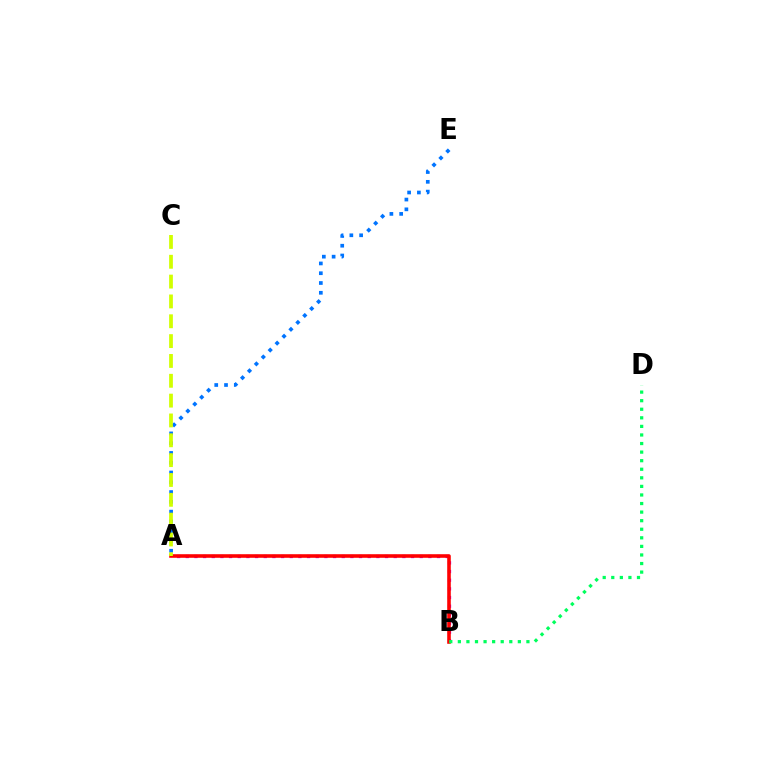{('A', 'B'): [{'color': '#b900ff', 'line_style': 'dotted', 'thickness': 2.35}, {'color': '#ff0000', 'line_style': 'solid', 'thickness': 2.58}], ('A', 'E'): [{'color': '#0074ff', 'line_style': 'dotted', 'thickness': 2.66}], ('A', 'C'): [{'color': '#d1ff00', 'line_style': 'dashed', 'thickness': 2.69}], ('B', 'D'): [{'color': '#00ff5c', 'line_style': 'dotted', 'thickness': 2.33}]}